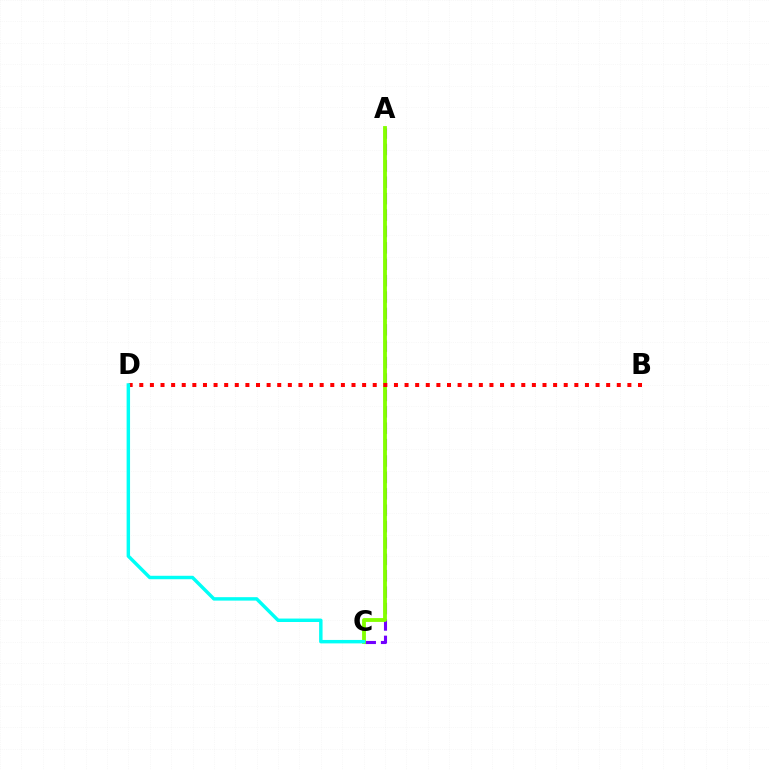{('A', 'C'): [{'color': '#7200ff', 'line_style': 'dashed', 'thickness': 2.23}, {'color': '#84ff00', 'line_style': 'solid', 'thickness': 2.76}], ('B', 'D'): [{'color': '#ff0000', 'line_style': 'dotted', 'thickness': 2.88}], ('C', 'D'): [{'color': '#00fff6', 'line_style': 'solid', 'thickness': 2.48}]}